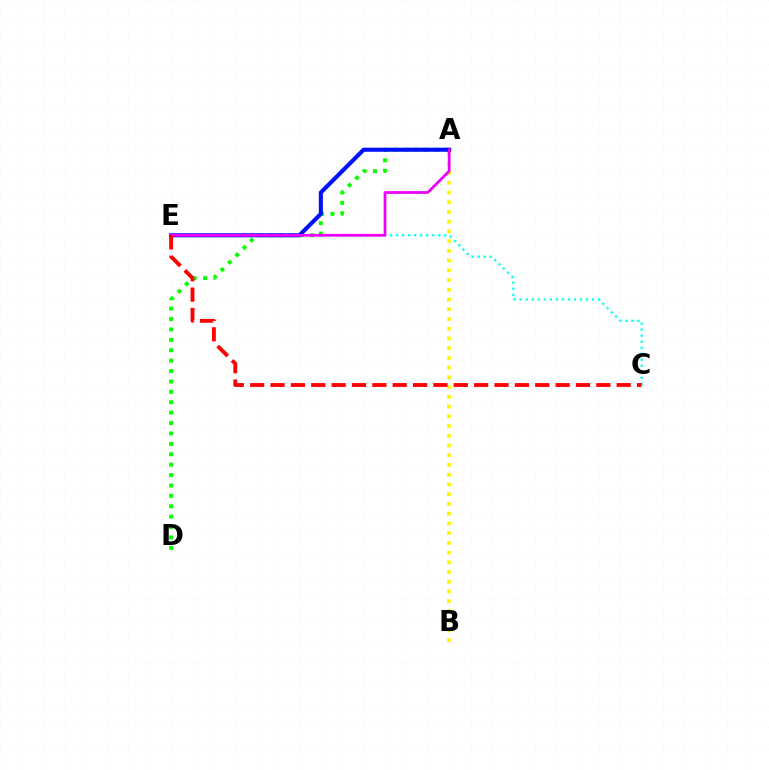{('A', 'B'): [{'color': '#fcf500', 'line_style': 'dotted', 'thickness': 2.64}], ('C', 'E'): [{'color': '#00fff6', 'line_style': 'dotted', 'thickness': 1.64}, {'color': '#ff0000', 'line_style': 'dashed', 'thickness': 2.77}], ('A', 'D'): [{'color': '#08ff00', 'line_style': 'dotted', 'thickness': 2.83}], ('A', 'E'): [{'color': '#0010ff', 'line_style': 'solid', 'thickness': 2.94}, {'color': '#ee00ff', 'line_style': 'solid', 'thickness': 1.98}]}